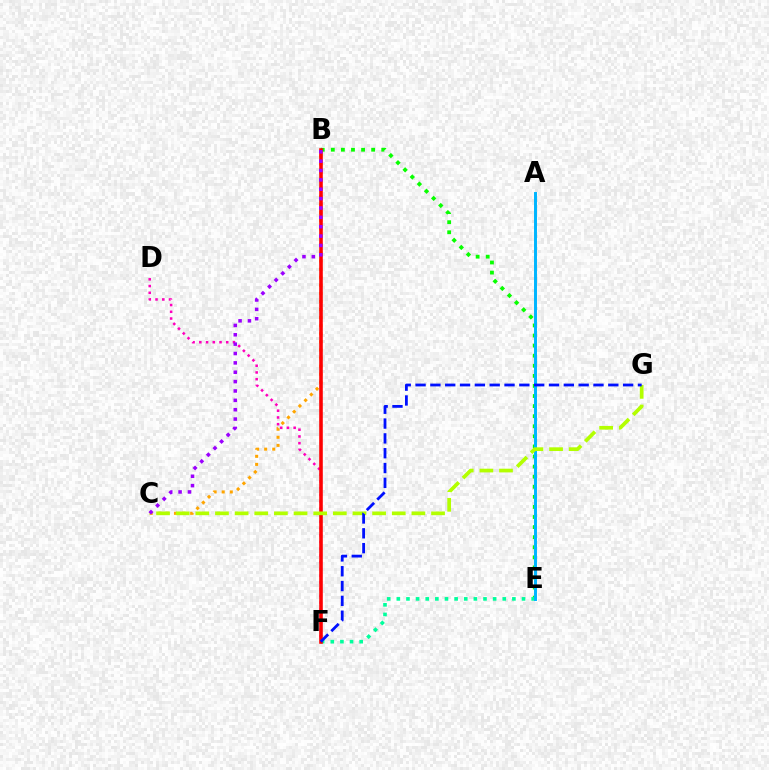{('D', 'F'): [{'color': '#ff00bd', 'line_style': 'dotted', 'thickness': 1.83}], ('B', 'C'): [{'color': '#ffa500', 'line_style': 'dotted', 'thickness': 2.2}, {'color': '#9b00ff', 'line_style': 'dotted', 'thickness': 2.54}], ('B', 'E'): [{'color': '#08ff00', 'line_style': 'dotted', 'thickness': 2.74}], ('E', 'F'): [{'color': '#00ff9d', 'line_style': 'dotted', 'thickness': 2.62}], ('B', 'F'): [{'color': '#ff0000', 'line_style': 'solid', 'thickness': 2.58}], ('A', 'E'): [{'color': '#00b5ff', 'line_style': 'solid', 'thickness': 2.13}], ('C', 'G'): [{'color': '#b3ff00', 'line_style': 'dashed', 'thickness': 2.67}], ('F', 'G'): [{'color': '#0010ff', 'line_style': 'dashed', 'thickness': 2.01}]}